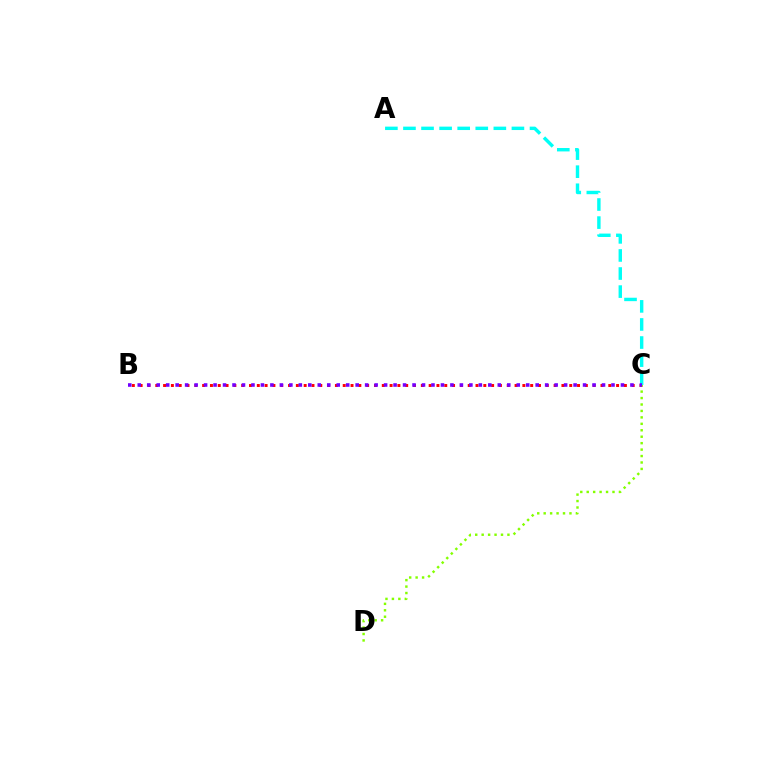{('B', 'C'): [{'color': '#ff0000', 'line_style': 'dotted', 'thickness': 2.12}, {'color': '#7200ff', 'line_style': 'dotted', 'thickness': 2.57}], ('A', 'C'): [{'color': '#00fff6', 'line_style': 'dashed', 'thickness': 2.46}], ('C', 'D'): [{'color': '#84ff00', 'line_style': 'dotted', 'thickness': 1.75}]}